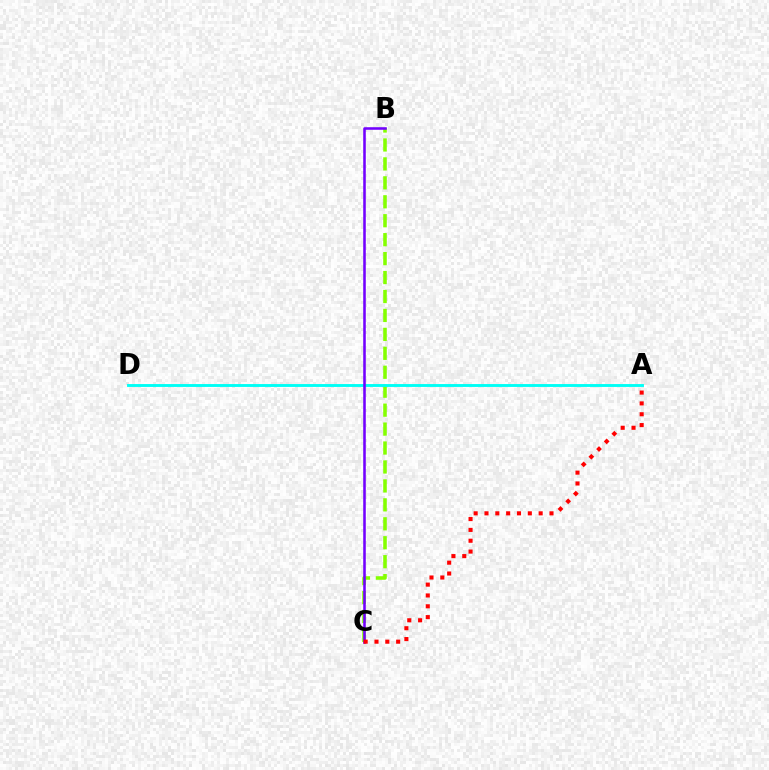{('B', 'C'): [{'color': '#84ff00', 'line_style': 'dashed', 'thickness': 2.57}, {'color': '#7200ff', 'line_style': 'solid', 'thickness': 1.85}], ('A', 'D'): [{'color': '#00fff6', 'line_style': 'solid', 'thickness': 2.07}], ('A', 'C'): [{'color': '#ff0000', 'line_style': 'dotted', 'thickness': 2.94}]}